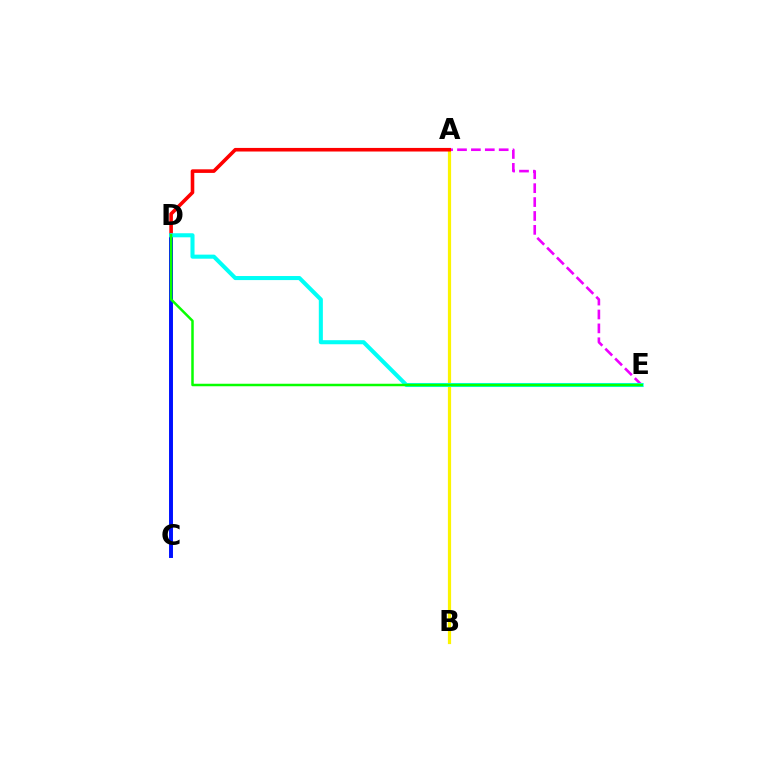{('C', 'D'): [{'color': '#0010ff', 'line_style': 'solid', 'thickness': 2.84}], ('A', 'B'): [{'color': '#fcf500', 'line_style': 'solid', 'thickness': 2.3}], ('A', 'E'): [{'color': '#ee00ff', 'line_style': 'dashed', 'thickness': 1.89}], ('A', 'D'): [{'color': '#ff0000', 'line_style': 'solid', 'thickness': 2.59}], ('D', 'E'): [{'color': '#00fff6', 'line_style': 'solid', 'thickness': 2.93}, {'color': '#08ff00', 'line_style': 'solid', 'thickness': 1.8}]}